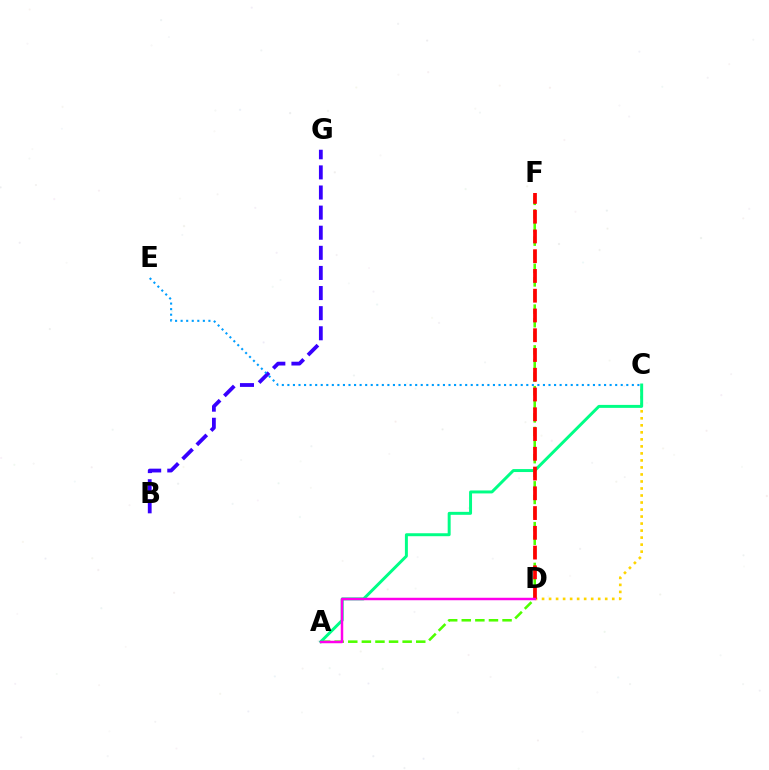{('A', 'F'): [{'color': '#4fff00', 'line_style': 'dashed', 'thickness': 1.85}], ('C', 'D'): [{'color': '#ffd500', 'line_style': 'dotted', 'thickness': 1.91}], ('A', 'C'): [{'color': '#00ff86', 'line_style': 'solid', 'thickness': 2.13}], ('B', 'G'): [{'color': '#3700ff', 'line_style': 'dashed', 'thickness': 2.73}], ('D', 'F'): [{'color': '#ff0000', 'line_style': 'dashed', 'thickness': 2.68}], ('A', 'D'): [{'color': '#ff00ed', 'line_style': 'solid', 'thickness': 1.78}], ('C', 'E'): [{'color': '#009eff', 'line_style': 'dotted', 'thickness': 1.51}]}